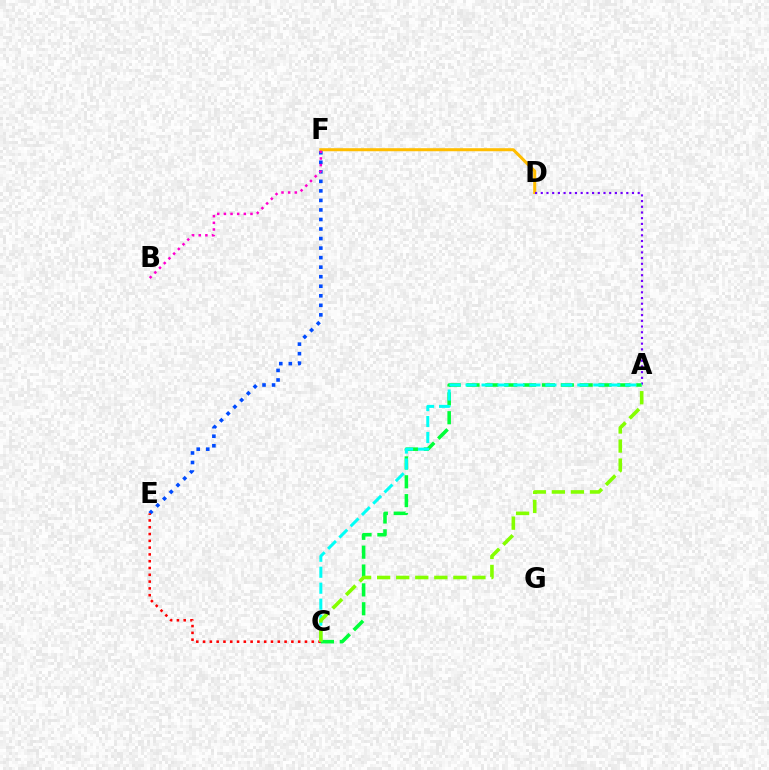{('E', 'F'): [{'color': '#004bff', 'line_style': 'dotted', 'thickness': 2.59}], ('D', 'F'): [{'color': '#ffbd00', 'line_style': 'solid', 'thickness': 2.18}], ('B', 'F'): [{'color': '#ff00cf', 'line_style': 'dotted', 'thickness': 1.81}], ('A', 'D'): [{'color': '#7200ff', 'line_style': 'dotted', 'thickness': 1.55}], ('A', 'C'): [{'color': '#00ff39', 'line_style': 'dashed', 'thickness': 2.56}, {'color': '#00fff6', 'line_style': 'dashed', 'thickness': 2.17}, {'color': '#84ff00', 'line_style': 'dashed', 'thickness': 2.59}], ('C', 'E'): [{'color': '#ff0000', 'line_style': 'dotted', 'thickness': 1.85}]}